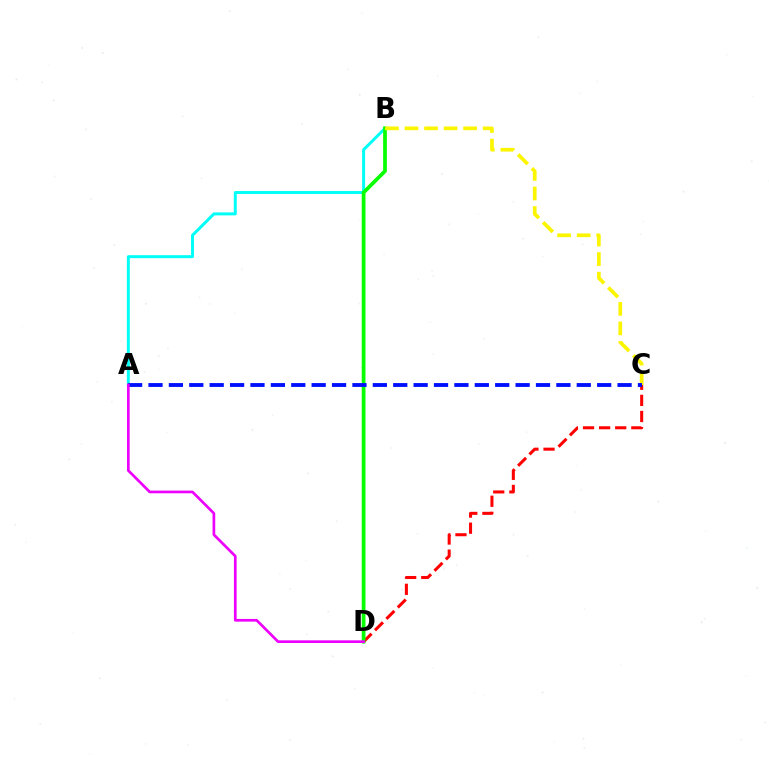{('C', 'D'): [{'color': '#ff0000', 'line_style': 'dashed', 'thickness': 2.19}], ('A', 'B'): [{'color': '#00fff6', 'line_style': 'solid', 'thickness': 2.14}], ('B', 'D'): [{'color': '#08ff00', 'line_style': 'solid', 'thickness': 2.69}], ('B', 'C'): [{'color': '#fcf500', 'line_style': 'dashed', 'thickness': 2.65}], ('A', 'C'): [{'color': '#0010ff', 'line_style': 'dashed', 'thickness': 2.77}], ('A', 'D'): [{'color': '#ee00ff', 'line_style': 'solid', 'thickness': 1.93}]}